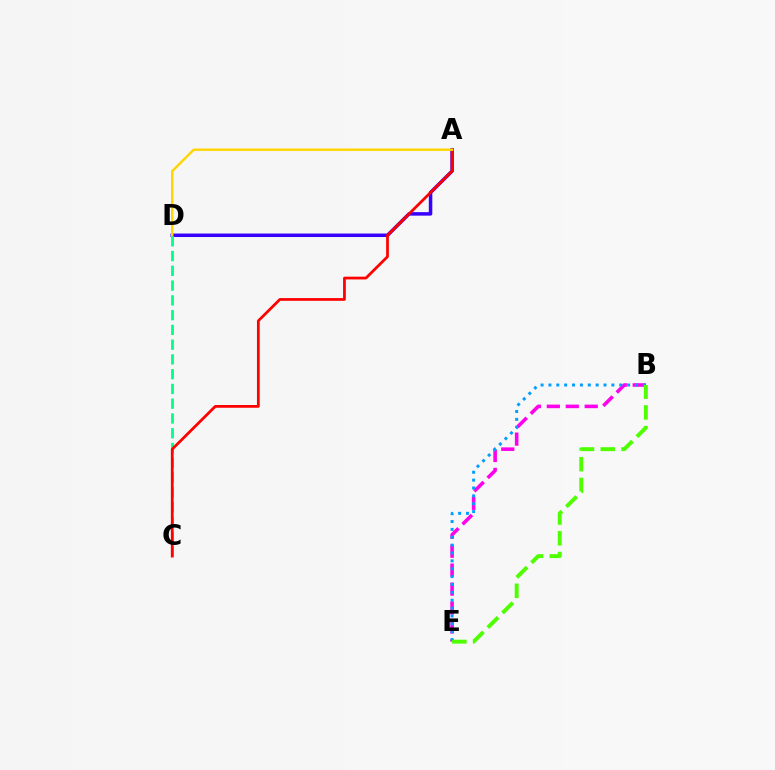{('A', 'D'): [{'color': '#3700ff', 'line_style': 'solid', 'thickness': 2.52}, {'color': '#ffd500', 'line_style': 'solid', 'thickness': 1.74}], ('B', 'E'): [{'color': '#ff00ed', 'line_style': 'dashed', 'thickness': 2.57}, {'color': '#009eff', 'line_style': 'dotted', 'thickness': 2.14}, {'color': '#4fff00', 'line_style': 'dashed', 'thickness': 2.82}], ('C', 'D'): [{'color': '#00ff86', 'line_style': 'dashed', 'thickness': 2.01}], ('A', 'C'): [{'color': '#ff0000', 'line_style': 'solid', 'thickness': 1.98}]}